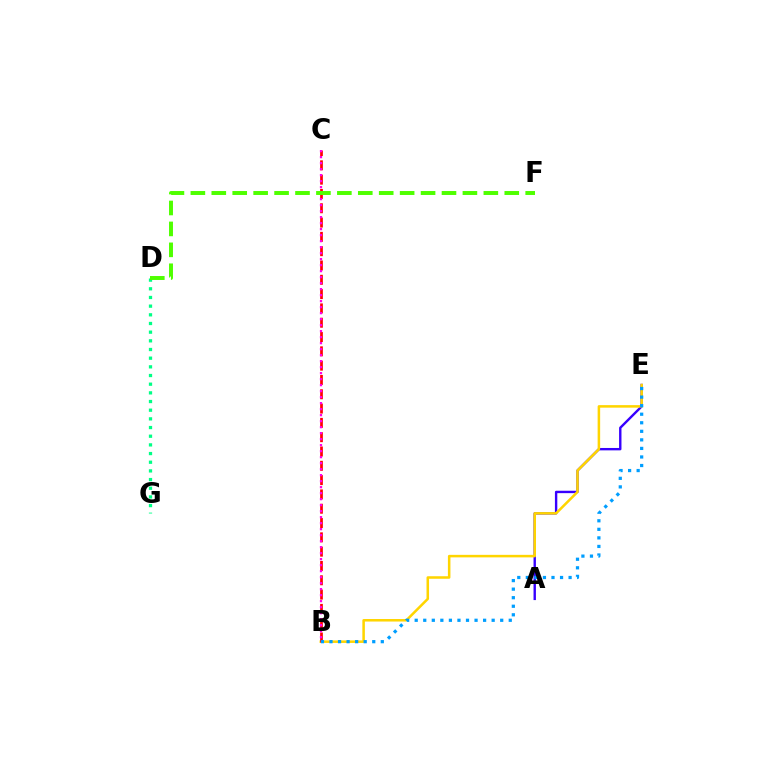{('A', 'E'): [{'color': '#3700ff', 'line_style': 'solid', 'thickness': 1.72}], ('B', 'E'): [{'color': '#ffd500', 'line_style': 'solid', 'thickness': 1.82}, {'color': '#009eff', 'line_style': 'dotted', 'thickness': 2.32}], ('B', 'C'): [{'color': '#ff0000', 'line_style': 'dashed', 'thickness': 1.94}, {'color': '#ff00ed', 'line_style': 'dotted', 'thickness': 1.63}], ('D', 'G'): [{'color': '#00ff86', 'line_style': 'dotted', 'thickness': 2.36}], ('D', 'F'): [{'color': '#4fff00', 'line_style': 'dashed', 'thickness': 2.84}]}